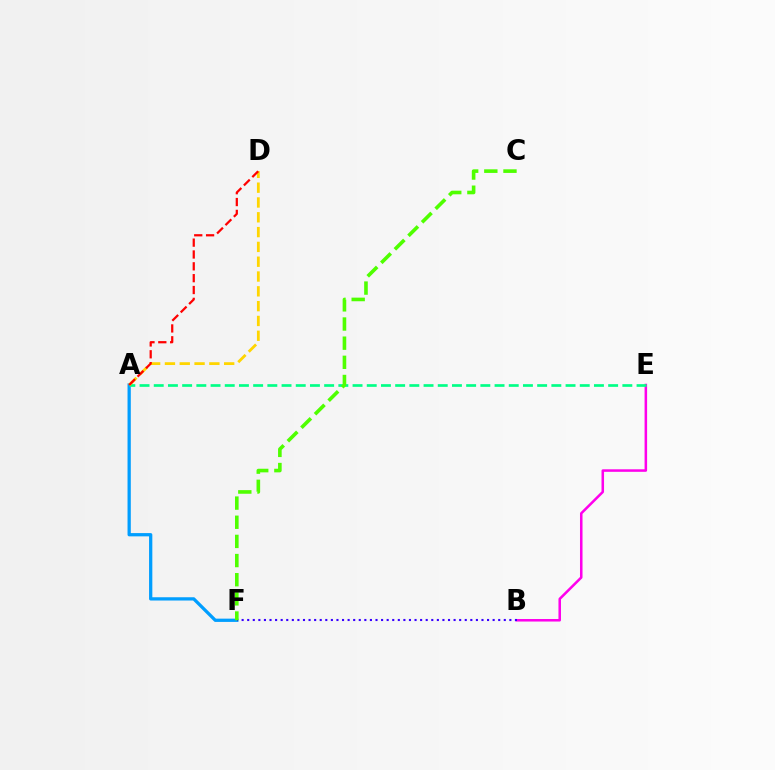{('B', 'E'): [{'color': '#ff00ed', 'line_style': 'solid', 'thickness': 1.82}], ('A', 'F'): [{'color': '#009eff', 'line_style': 'solid', 'thickness': 2.35}], ('B', 'F'): [{'color': '#3700ff', 'line_style': 'dotted', 'thickness': 1.52}], ('A', 'E'): [{'color': '#00ff86', 'line_style': 'dashed', 'thickness': 1.93}], ('A', 'D'): [{'color': '#ffd500', 'line_style': 'dashed', 'thickness': 2.01}, {'color': '#ff0000', 'line_style': 'dashed', 'thickness': 1.61}], ('C', 'F'): [{'color': '#4fff00', 'line_style': 'dashed', 'thickness': 2.6}]}